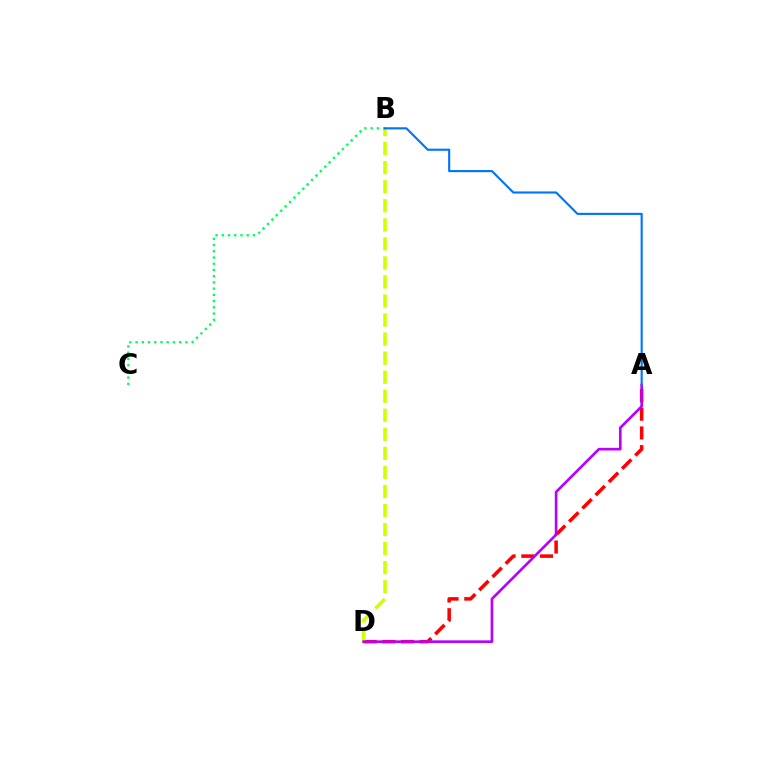{('A', 'D'): [{'color': '#ff0000', 'line_style': 'dashed', 'thickness': 2.54}, {'color': '#b900ff', 'line_style': 'solid', 'thickness': 1.91}], ('B', 'D'): [{'color': '#d1ff00', 'line_style': 'dashed', 'thickness': 2.59}], ('B', 'C'): [{'color': '#00ff5c', 'line_style': 'dotted', 'thickness': 1.69}], ('A', 'B'): [{'color': '#0074ff', 'line_style': 'solid', 'thickness': 1.53}]}